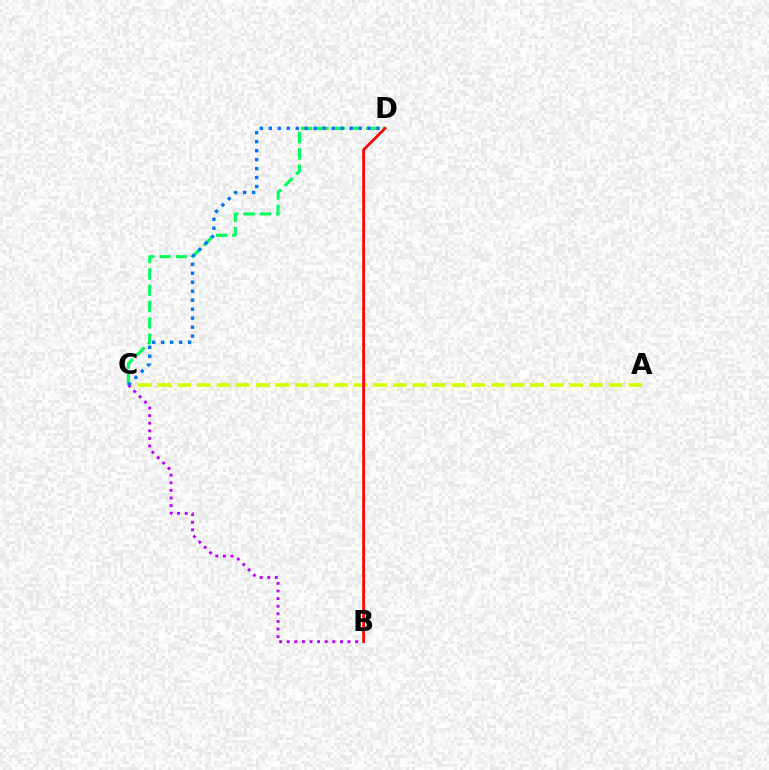{('A', 'C'): [{'color': '#d1ff00', 'line_style': 'dashed', 'thickness': 2.66}], ('C', 'D'): [{'color': '#00ff5c', 'line_style': 'dashed', 'thickness': 2.22}, {'color': '#0074ff', 'line_style': 'dotted', 'thickness': 2.44}], ('B', 'C'): [{'color': '#b900ff', 'line_style': 'dotted', 'thickness': 2.07}], ('B', 'D'): [{'color': '#ff0000', 'line_style': 'solid', 'thickness': 1.96}]}